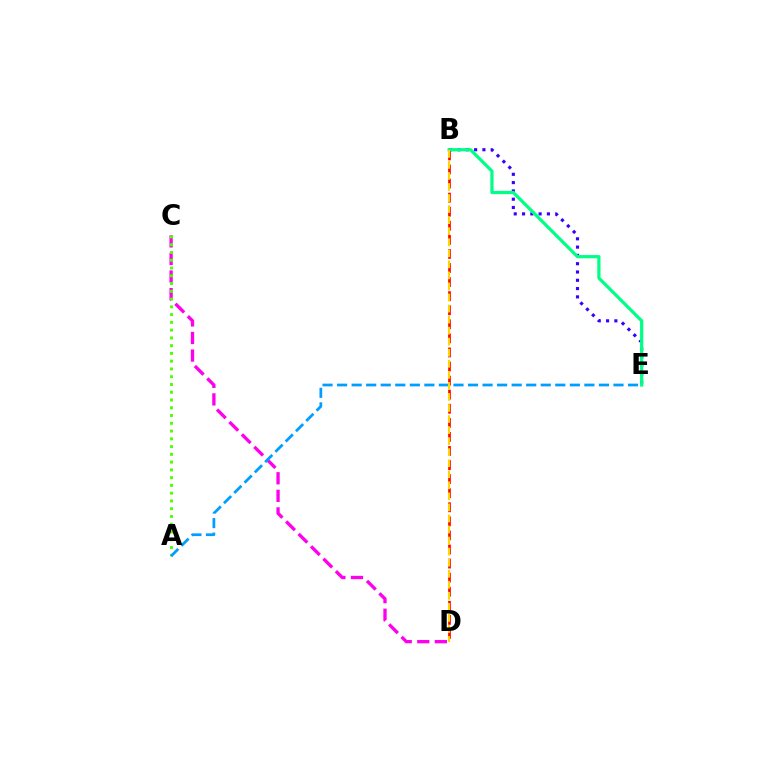{('B', 'E'): [{'color': '#3700ff', 'line_style': 'dotted', 'thickness': 2.25}, {'color': '#00ff86', 'line_style': 'solid', 'thickness': 2.32}], ('C', 'D'): [{'color': '#ff00ed', 'line_style': 'dashed', 'thickness': 2.39}], ('A', 'C'): [{'color': '#4fff00', 'line_style': 'dotted', 'thickness': 2.11}], ('B', 'D'): [{'color': '#ff0000', 'line_style': 'dashed', 'thickness': 1.91}, {'color': '#ffd500', 'line_style': 'dashed', 'thickness': 1.5}], ('A', 'E'): [{'color': '#009eff', 'line_style': 'dashed', 'thickness': 1.98}]}